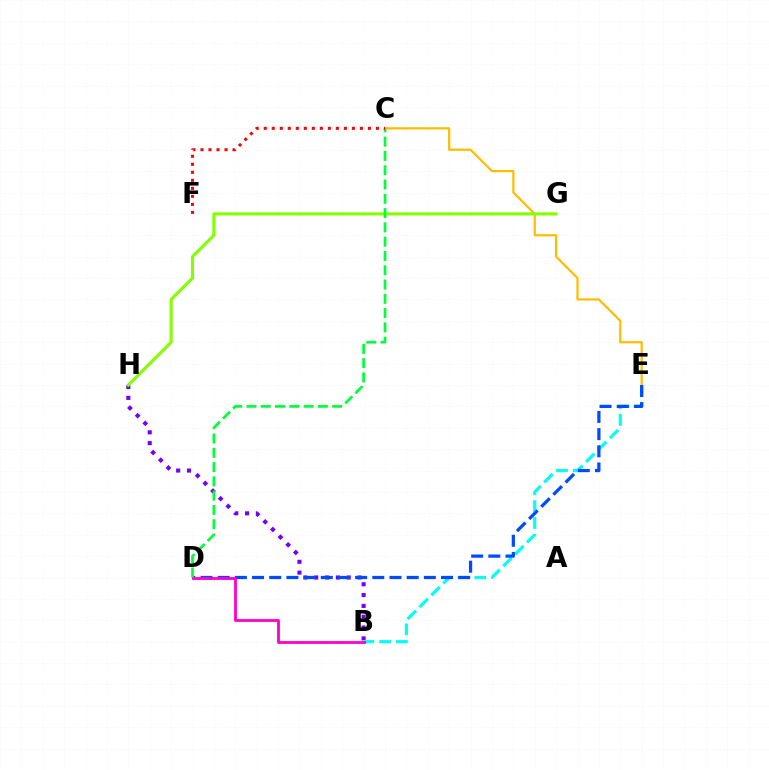{('C', 'E'): [{'color': '#ffbd00', 'line_style': 'solid', 'thickness': 1.61}], ('B', 'H'): [{'color': '#7200ff', 'line_style': 'dotted', 'thickness': 2.94}], ('B', 'E'): [{'color': '#00fff6', 'line_style': 'dashed', 'thickness': 2.28}], ('D', 'E'): [{'color': '#004bff', 'line_style': 'dashed', 'thickness': 2.33}], ('B', 'D'): [{'color': '#ff00cf', 'line_style': 'solid', 'thickness': 2.02}], ('G', 'H'): [{'color': '#84ff00', 'line_style': 'solid', 'thickness': 2.24}], ('C', 'D'): [{'color': '#00ff39', 'line_style': 'dashed', 'thickness': 1.94}], ('C', 'F'): [{'color': '#ff0000', 'line_style': 'dotted', 'thickness': 2.18}]}